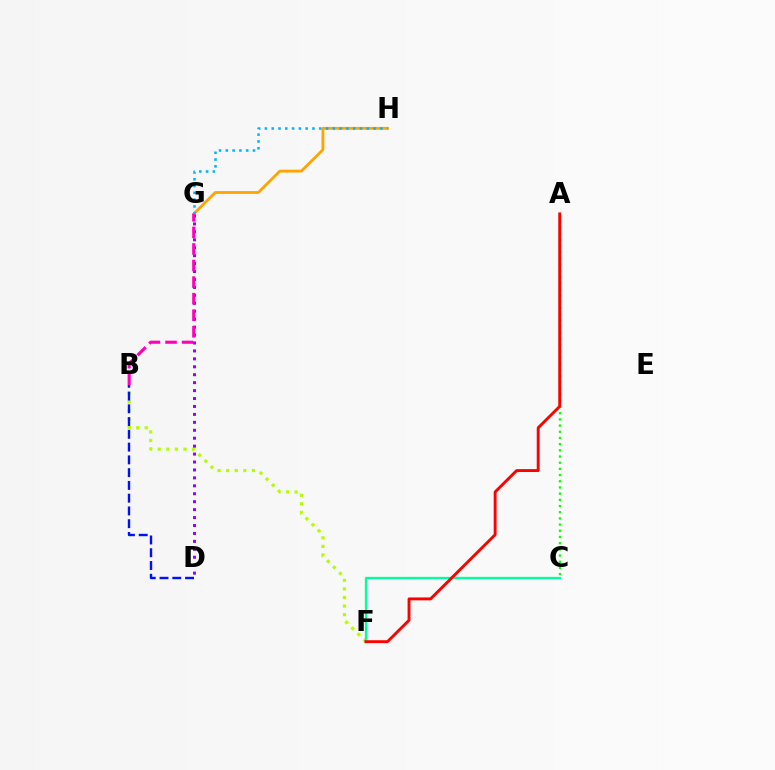{('B', 'F'): [{'color': '#b3ff00', 'line_style': 'dotted', 'thickness': 2.33}], ('D', 'G'): [{'color': '#9b00ff', 'line_style': 'dotted', 'thickness': 2.16}], ('A', 'C'): [{'color': '#08ff00', 'line_style': 'dotted', 'thickness': 1.68}], ('B', 'D'): [{'color': '#0010ff', 'line_style': 'dashed', 'thickness': 1.73}], ('C', 'F'): [{'color': '#00ff9d', 'line_style': 'solid', 'thickness': 1.66}], ('G', 'H'): [{'color': '#ffa500', 'line_style': 'solid', 'thickness': 2.04}, {'color': '#00b5ff', 'line_style': 'dotted', 'thickness': 1.84}], ('A', 'F'): [{'color': '#ff0000', 'line_style': 'solid', 'thickness': 2.08}], ('B', 'G'): [{'color': '#ff00bd', 'line_style': 'dashed', 'thickness': 2.25}]}